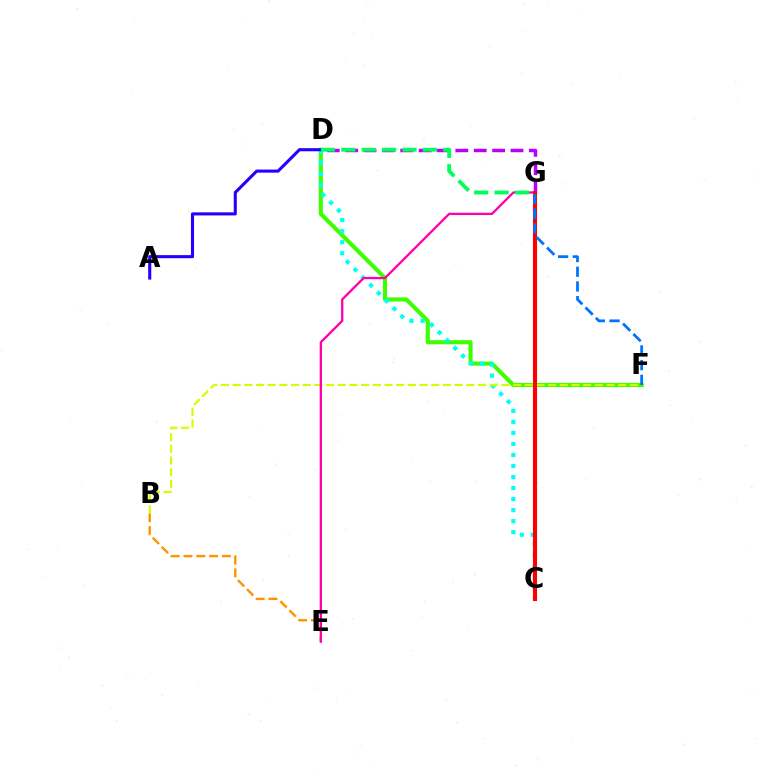{('D', 'F'): [{'color': '#3dff00', 'line_style': 'solid', 'thickness': 2.95}], ('B', 'E'): [{'color': '#ff9400', 'line_style': 'dashed', 'thickness': 1.74}], ('C', 'D'): [{'color': '#00fff6', 'line_style': 'dotted', 'thickness': 3.0}], ('B', 'F'): [{'color': '#d1ff00', 'line_style': 'dashed', 'thickness': 1.59}], ('E', 'G'): [{'color': '#ff00ac', 'line_style': 'solid', 'thickness': 1.65}], ('D', 'G'): [{'color': '#b900ff', 'line_style': 'dashed', 'thickness': 2.5}, {'color': '#00ff5c', 'line_style': 'dashed', 'thickness': 2.77}], ('C', 'G'): [{'color': '#ff0000', 'line_style': 'solid', 'thickness': 2.92}], ('A', 'D'): [{'color': '#2500ff', 'line_style': 'solid', 'thickness': 2.22}], ('F', 'G'): [{'color': '#0074ff', 'line_style': 'dashed', 'thickness': 2.0}]}